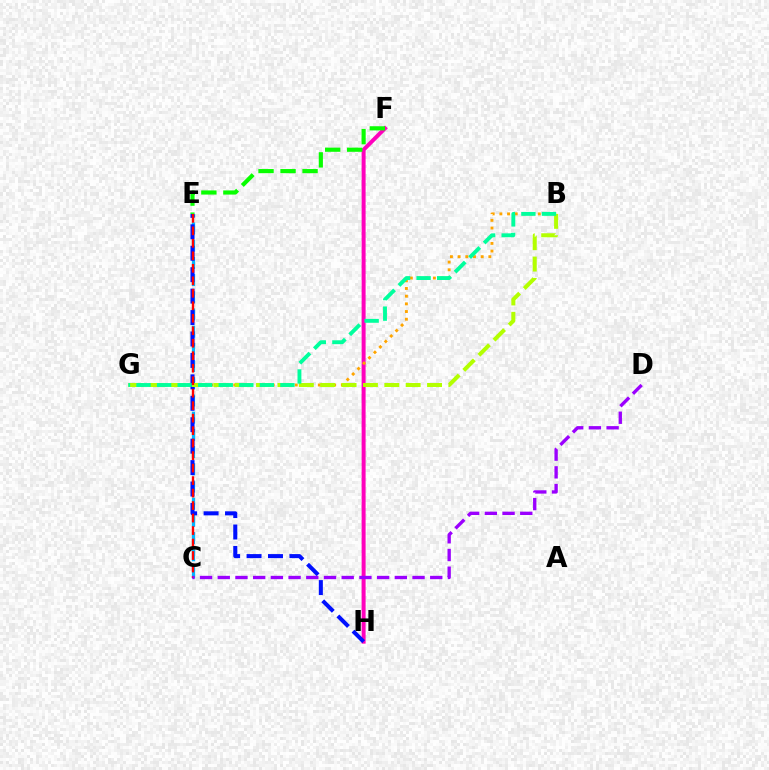{('F', 'H'): [{'color': '#ff00bd', 'line_style': 'solid', 'thickness': 2.86}], ('C', 'E'): [{'color': '#00b5ff', 'line_style': 'dashed', 'thickness': 2.34}, {'color': '#ff0000', 'line_style': 'dashed', 'thickness': 1.7}], ('E', 'H'): [{'color': '#0010ff', 'line_style': 'dashed', 'thickness': 2.91}], ('B', 'G'): [{'color': '#ffa500', 'line_style': 'dotted', 'thickness': 2.09}, {'color': '#b3ff00', 'line_style': 'dashed', 'thickness': 2.9}, {'color': '#00ff9d', 'line_style': 'dashed', 'thickness': 2.79}], ('E', 'F'): [{'color': '#08ff00', 'line_style': 'dashed', 'thickness': 2.99}], ('C', 'D'): [{'color': '#9b00ff', 'line_style': 'dashed', 'thickness': 2.41}]}